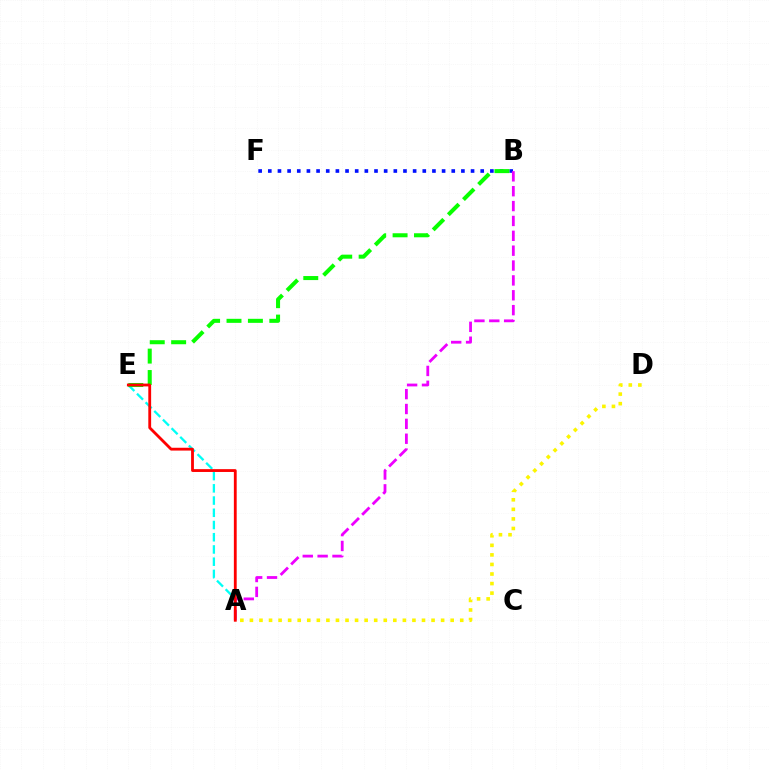{('B', 'F'): [{'color': '#0010ff', 'line_style': 'dotted', 'thickness': 2.62}], ('A', 'E'): [{'color': '#00fff6', 'line_style': 'dashed', 'thickness': 1.66}, {'color': '#ff0000', 'line_style': 'solid', 'thickness': 2.03}], ('A', 'D'): [{'color': '#fcf500', 'line_style': 'dotted', 'thickness': 2.6}], ('B', 'E'): [{'color': '#08ff00', 'line_style': 'dashed', 'thickness': 2.91}], ('A', 'B'): [{'color': '#ee00ff', 'line_style': 'dashed', 'thickness': 2.02}]}